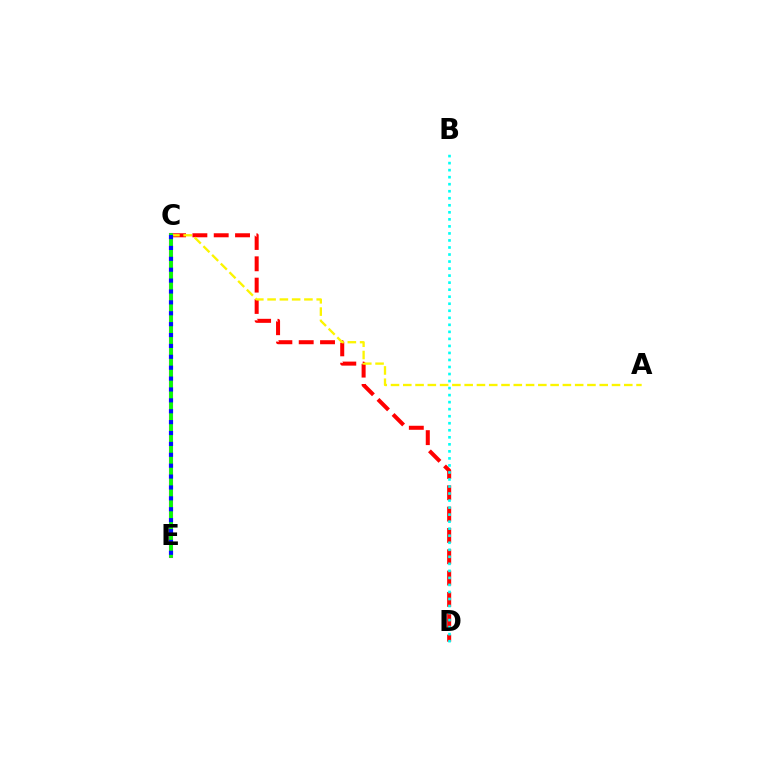{('C', 'D'): [{'color': '#ff0000', 'line_style': 'dashed', 'thickness': 2.9}], ('A', 'C'): [{'color': '#fcf500', 'line_style': 'dashed', 'thickness': 1.67}], ('C', 'E'): [{'color': '#ee00ff', 'line_style': 'solid', 'thickness': 2.96}, {'color': '#08ff00', 'line_style': 'solid', 'thickness': 2.73}, {'color': '#0010ff', 'line_style': 'dotted', 'thickness': 2.96}], ('B', 'D'): [{'color': '#00fff6', 'line_style': 'dotted', 'thickness': 1.91}]}